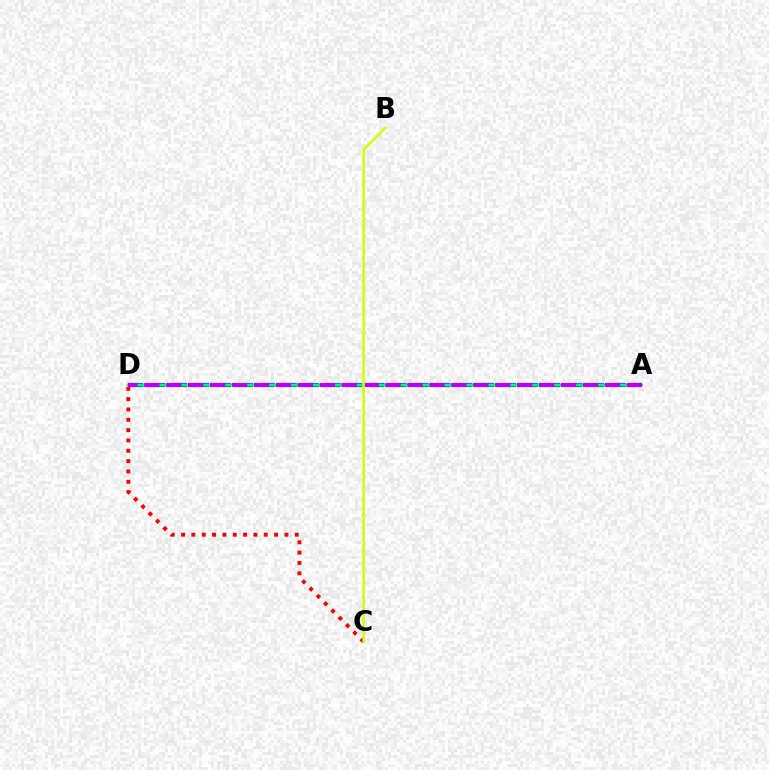{('A', 'D'): [{'color': '#0074ff', 'line_style': 'dashed', 'thickness': 2.98}, {'color': '#00ff5c', 'line_style': 'solid', 'thickness': 1.56}, {'color': '#b900ff', 'line_style': 'dashed', 'thickness': 2.98}], ('C', 'D'): [{'color': '#ff0000', 'line_style': 'dotted', 'thickness': 2.81}], ('B', 'C'): [{'color': '#d1ff00', 'line_style': 'solid', 'thickness': 1.83}]}